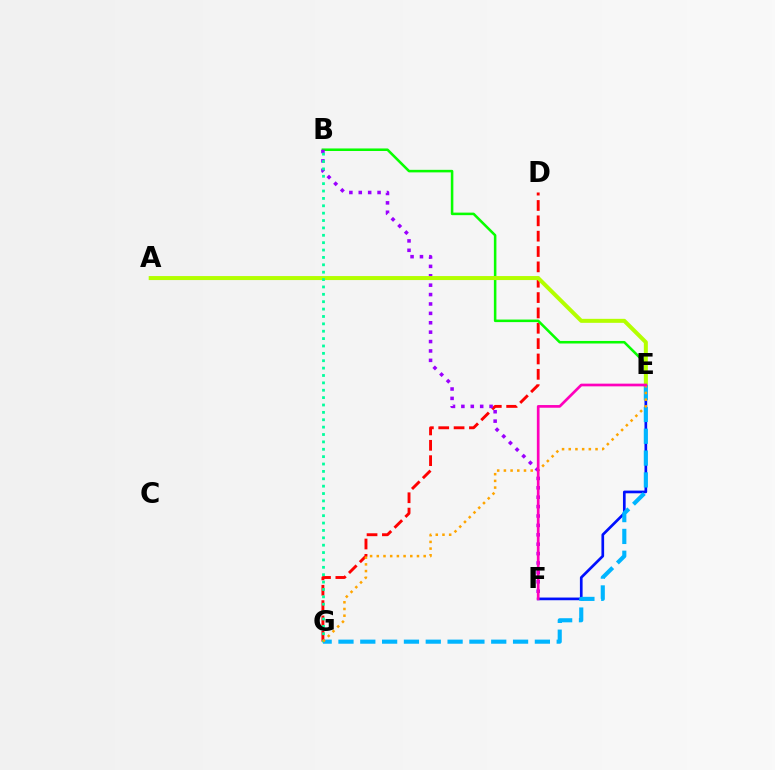{('D', 'G'): [{'color': '#ff0000', 'line_style': 'dashed', 'thickness': 2.09}], ('E', 'F'): [{'color': '#0010ff', 'line_style': 'solid', 'thickness': 1.94}, {'color': '#ff00bd', 'line_style': 'solid', 'thickness': 1.94}], ('B', 'E'): [{'color': '#08ff00', 'line_style': 'solid', 'thickness': 1.83}], ('B', 'F'): [{'color': '#9b00ff', 'line_style': 'dotted', 'thickness': 2.55}], ('A', 'E'): [{'color': '#b3ff00', 'line_style': 'solid', 'thickness': 2.88}], ('B', 'G'): [{'color': '#00ff9d', 'line_style': 'dotted', 'thickness': 2.0}], ('E', 'G'): [{'color': '#00b5ff', 'line_style': 'dashed', 'thickness': 2.96}, {'color': '#ffa500', 'line_style': 'dotted', 'thickness': 1.82}]}